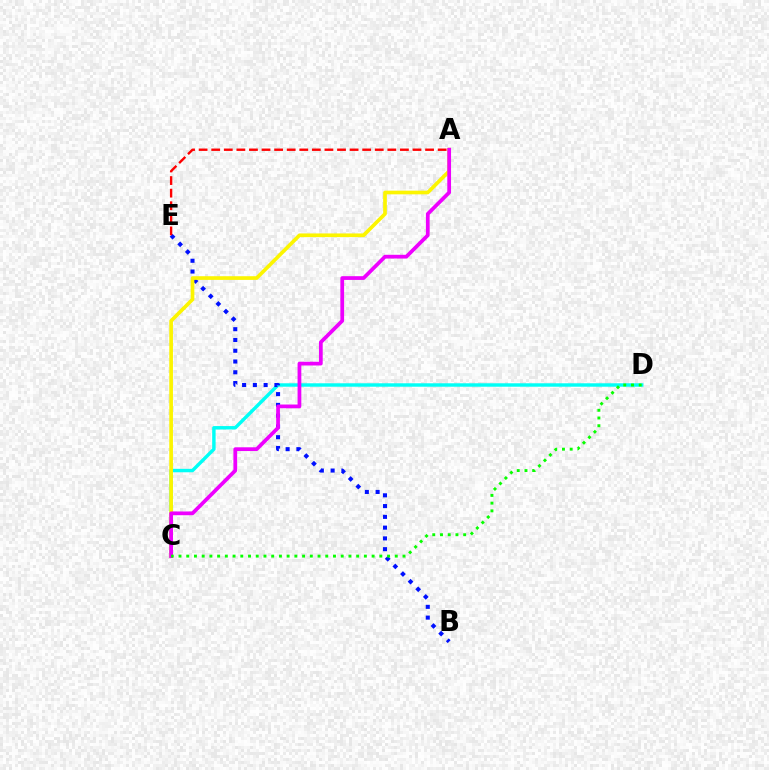{('C', 'D'): [{'color': '#00fff6', 'line_style': 'solid', 'thickness': 2.47}, {'color': '#08ff00', 'line_style': 'dotted', 'thickness': 2.1}], ('B', 'E'): [{'color': '#0010ff', 'line_style': 'dotted', 'thickness': 2.93}], ('A', 'E'): [{'color': '#ff0000', 'line_style': 'dashed', 'thickness': 1.71}], ('A', 'C'): [{'color': '#fcf500', 'line_style': 'solid', 'thickness': 2.65}, {'color': '#ee00ff', 'line_style': 'solid', 'thickness': 2.7}]}